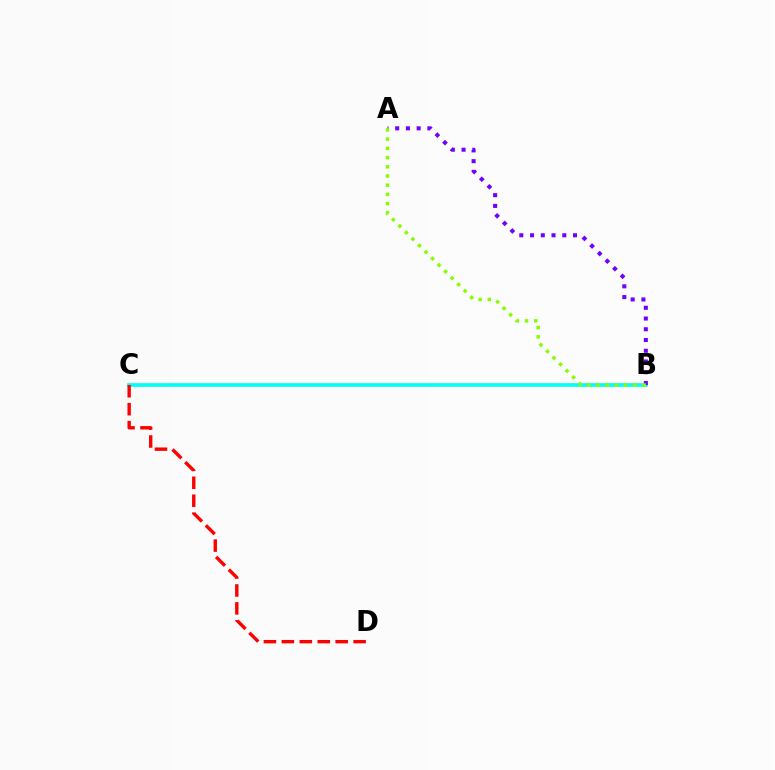{('B', 'C'): [{'color': '#00fff6', 'line_style': 'solid', 'thickness': 2.66}], ('A', 'B'): [{'color': '#7200ff', 'line_style': 'dotted', 'thickness': 2.92}, {'color': '#84ff00', 'line_style': 'dotted', 'thickness': 2.5}], ('C', 'D'): [{'color': '#ff0000', 'line_style': 'dashed', 'thickness': 2.44}]}